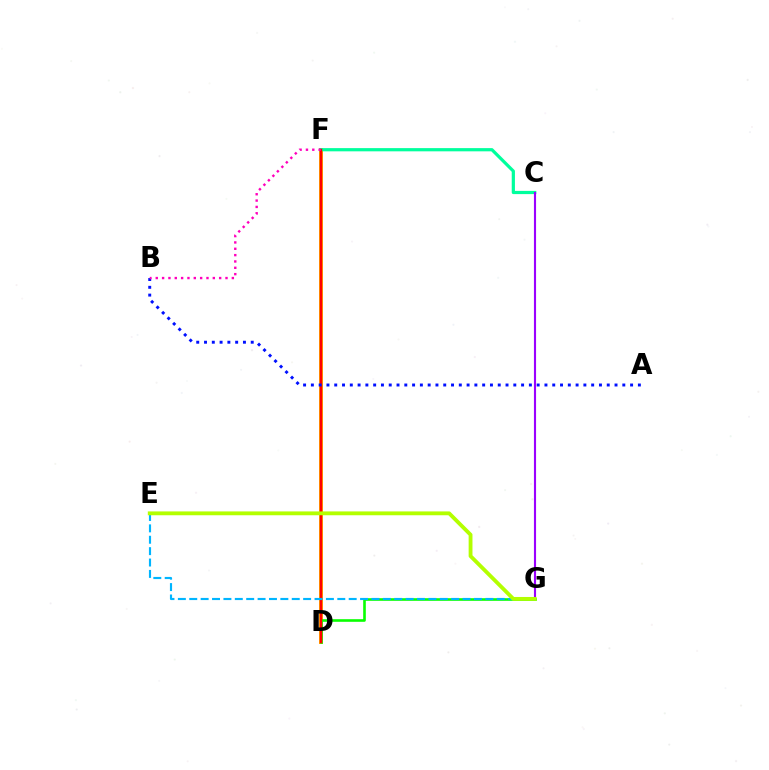{('D', 'F'): [{'color': '#ffa500', 'line_style': 'solid', 'thickness': 2.88}, {'color': '#ff0000', 'line_style': 'solid', 'thickness': 1.72}], ('D', 'G'): [{'color': '#08ff00', 'line_style': 'solid', 'thickness': 1.88}], ('C', 'F'): [{'color': '#00ff9d', 'line_style': 'solid', 'thickness': 2.31}], ('E', 'G'): [{'color': '#00b5ff', 'line_style': 'dashed', 'thickness': 1.55}, {'color': '#b3ff00', 'line_style': 'solid', 'thickness': 2.76}], ('C', 'G'): [{'color': '#9b00ff', 'line_style': 'solid', 'thickness': 1.53}], ('A', 'B'): [{'color': '#0010ff', 'line_style': 'dotted', 'thickness': 2.12}], ('B', 'F'): [{'color': '#ff00bd', 'line_style': 'dotted', 'thickness': 1.72}]}